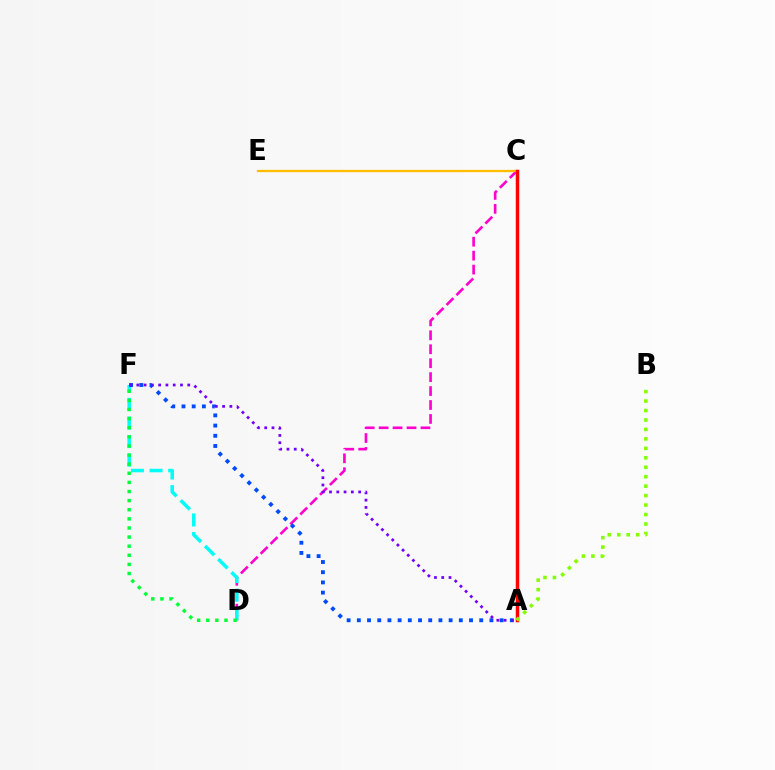{('C', 'D'): [{'color': '#ff00cf', 'line_style': 'dashed', 'thickness': 1.89}], ('D', 'F'): [{'color': '#00fff6', 'line_style': 'dashed', 'thickness': 2.53}, {'color': '#00ff39', 'line_style': 'dotted', 'thickness': 2.48}], ('C', 'E'): [{'color': '#ffbd00', 'line_style': 'solid', 'thickness': 1.65}], ('A', 'C'): [{'color': '#ff0000', 'line_style': 'solid', 'thickness': 2.51}], ('A', 'F'): [{'color': '#004bff', 'line_style': 'dotted', 'thickness': 2.77}, {'color': '#7200ff', 'line_style': 'dotted', 'thickness': 1.98}], ('A', 'B'): [{'color': '#84ff00', 'line_style': 'dotted', 'thickness': 2.57}]}